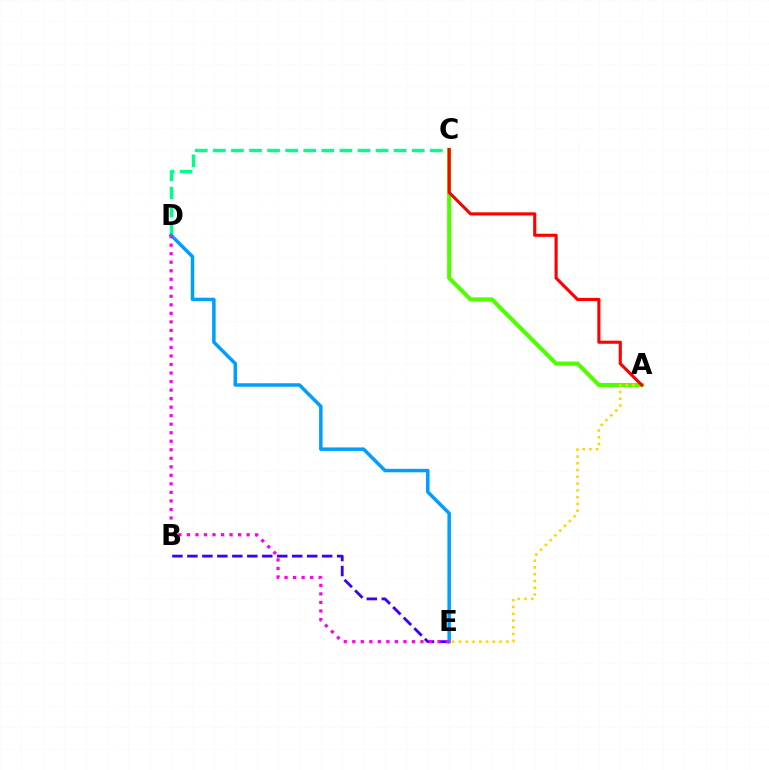{('A', 'C'): [{'color': '#4fff00', 'line_style': 'solid', 'thickness': 2.95}, {'color': '#ff0000', 'line_style': 'solid', 'thickness': 2.24}], ('C', 'D'): [{'color': '#00ff86', 'line_style': 'dashed', 'thickness': 2.46}], ('B', 'E'): [{'color': '#3700ff', 'line_style': 'dashed', 'thickness': 2.03}], ('A', 'E'): [{'color': '#ffd500', 'line_style': 'dotted', 'thickness': 1.84}], ('D', 'E'): [{'color': '#009eff', 'line_style': 'solid', 'thickness': 2.51}, {'color': '#ff00ed', 'line_style': 'dotted', 'thickness': 2.32}]}